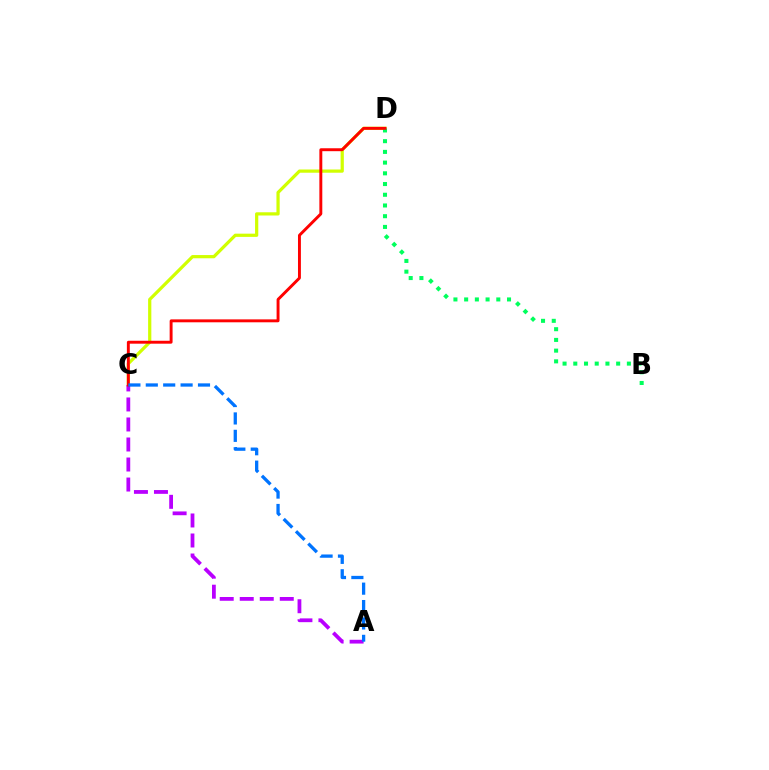{('C', 'D'): [{'color': '#d1ff00', 'line_style': 'solid', 'thickness': 2.32}, {'color': '#ff0000', 'line_style': 'solid', 'thickness': 2.1}], ('A', 'C'): [{'color': '#b900ff', 'line_style': 'dashed', 'thickness': 2.72}, {'color': '#0074ff', 'line_style': 'dashed', 'thickness': 2.36}], ('B', 'D'): [{'color': '#00ff5c', 'line_style': 'dotted', 'thickness': 2.91}]}